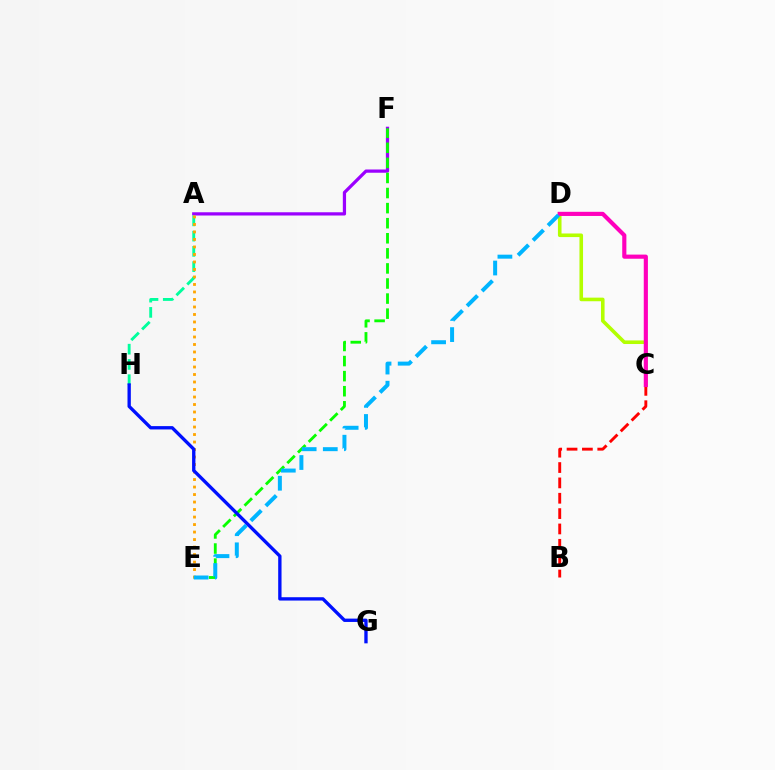{('A', 'F'): [{'color': '#9b00ff', 'line_style': 'solid', 'thickness': 2.33}], ('E', 'F'): [{'color': '#08ff00', 'line_style': 'dashed', 'thickness': 2.05}], ('B', 'C'): [{'color': '#ff0000', 'line_style': 'dashed', 'thickness': 2.09}], ('C', 'D'): [{'color': '#b3ff00', 'line_style': 'solid', 'thickness': 2.59}, {'color': '#ff00bd', 'line_style': 'solid', 'thickness': 2.98}], ('A', 'H'): [{'color': '#00ff9d', 'line_style': 'dashed', 'thickness': 2.07}], ('A', 'E'): [{'color': '#ffa500', 'line_style': 'dotted', 'thickness': 2.04}], ('D', 'E'): [{'color': '#00b5ff', 'line_style': 'dashed', 'thickness': 2.87}], ('G', 'H'): [{'color': '#0010ff', 'line_style': 'solid', 'thickness': 2.4}]}